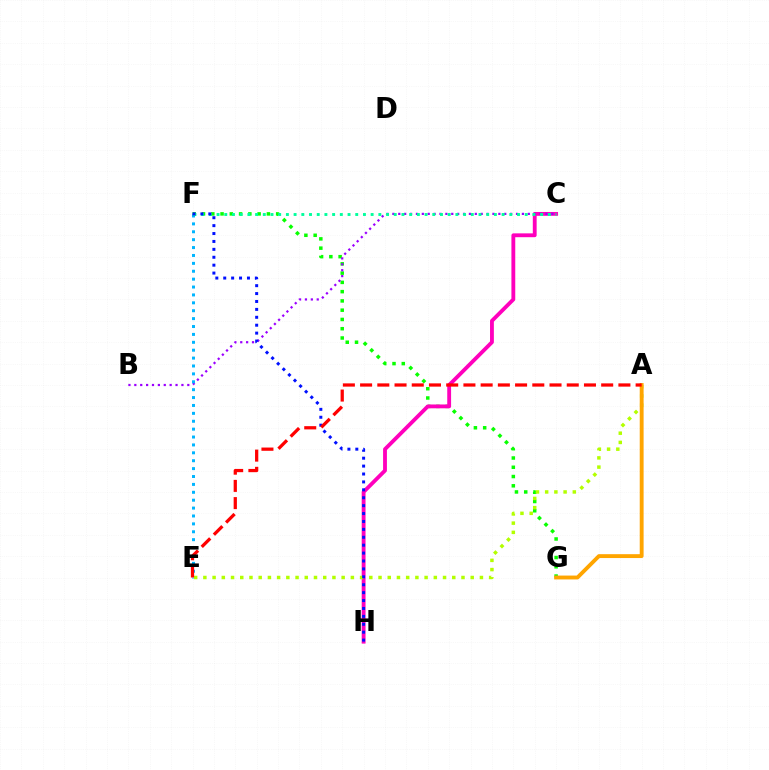{('F', 'G'): [{'color': '#08ff00', 'line_style': 'dotted', 'thickness': 2.52}], ('C', 'H'): [{'color': '#ff00bd', 'line_style': 'solid', 'thickness': 2.76}], ('B', 'C'): [{'color': '#9b00ff', 'line_style': 'dotted', 'thickness': 1.6}], ('E', 'F'): [{'color': '#00b5ff', 'line_style': 'dotted', 'thickness': 2.14}], ('C', 'F'): [{'color': '#00ff9d', 'line_style': 'dotted', 'thickness': 2.09}], ('A', 'E'): [{'color': '#b3ff00', 'line_style': 'dotted', 'thickness': 2.5}, {'color': '#ff0000', 'line_style': 'dashed', 'thickness': 2.34}], ('F', 'H'): [{'color': '#0010ff', 'line_style': 'dotted', 'thickness': 2.15}], ('A', 'G'): [{'color': '#ffa500', 'line_style': 'solid', 'thickness': 2.79}]}